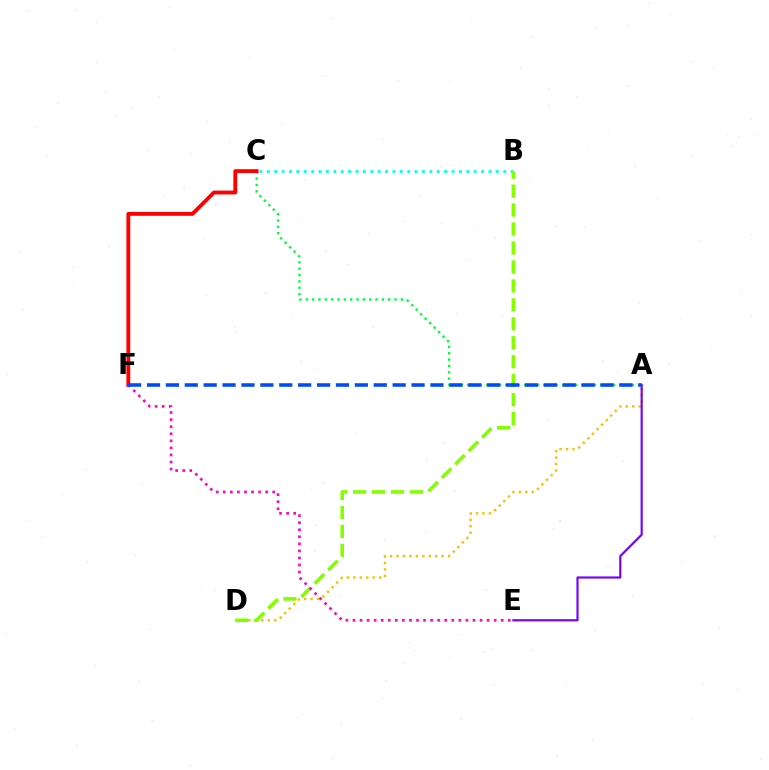{('A', 'D'): [{'color': '#ffbd00', 'line_style': 'dotted', 'thickness': 1.75}], ('A', 'C'): [{'color': '#00ff39', 'line_style': 'dotted', 'thickness': 1.72}], ('B', 'C'): [{'color': '#00fff6', 'line_style': 'dotted', 'thickness': 2.01}], ('A', 'E'): [{'color': '#7200ff', 'line_style': 'solid', 'thickness': 1.55}], ('B', 'D'): [{'color': '#84ff00', 'line_style': 'dashed', 'thickness': 2.57}], ('C', 'F'): [{'color': '#ff0000', 'line_style': 'solid', 'thickness': 2.77}], ('E', 'F'): [{'color': '#ff00cf', 'line_style': 'dotted', 'thickness': 1.92}], ('A', 'F'): [{'color': '#004bff', 'line_style': 'dashed', 'thickness': 2.57}]}